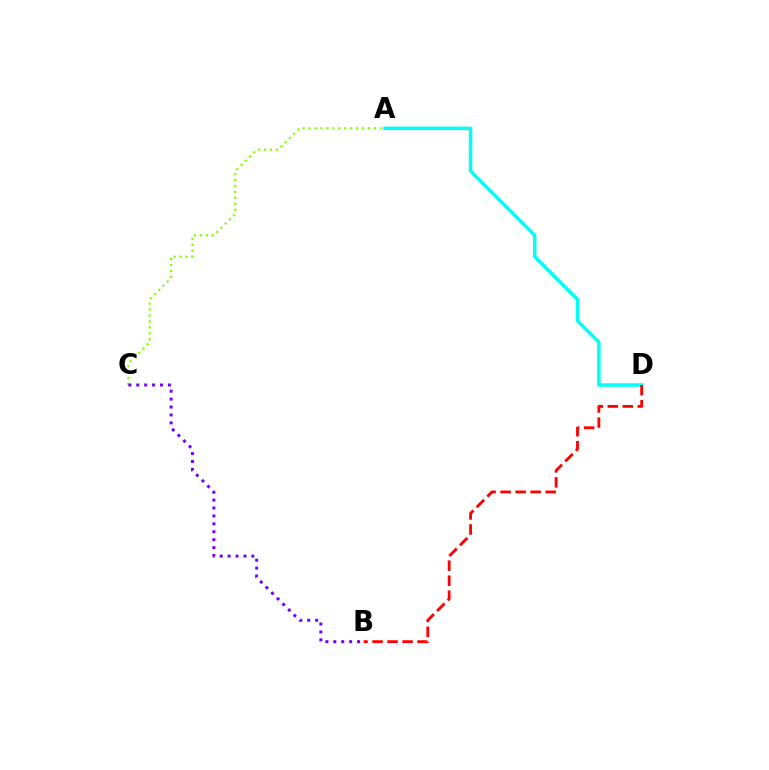{('A', 'D'): [{'color': '#00fff6', 'line_style': 'solid', 'thickness': 2.51}], ('B', 'D'): [{'color': '#ff0000', 'line_style': 'dashed', 'thickness': 2.04}], ('A', 'C'): [{'color': '#84ff00', 'line_style': 'dotted', 'thickness': 1.61}], ('B', 'C'): [{'color': '#7200ff', 'line_style': 'dotted', 'thickness': 2.15}]}